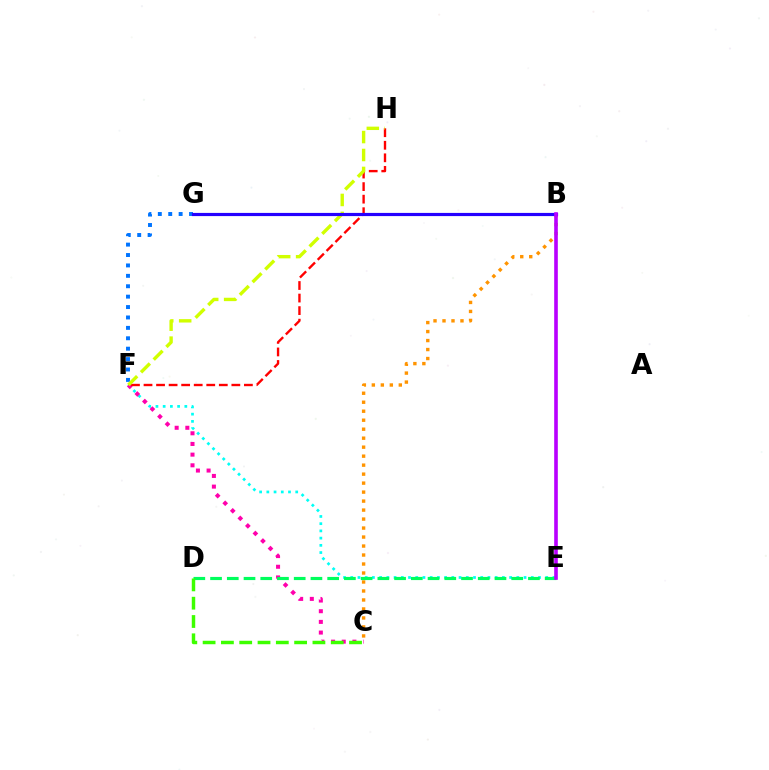{('F', 'G'): [{'color': '#0074ff', 'line_style': 'dotted', 'thickness': 2.83}], ('E', 'F'): [{'color': '#00fff6', 'line_style': 'dotted', 'thickness': 1.96}], ('C', 'F'): [{'color': '#ff00ac', 'line_style': 'dotted', 'thickness': 2.9}], ('F', 'H'): [{'color': '#ff0000', 'line_style': 'dashed', 'thickness': 1.7}, {'color': '#d1ff00', 'line_style': 'dashed', 'thickness': 2.44}], ('B', 'C'): [{'color': '#ff9400', 'line_style': 'dotted', 'thickness': 2.44}], ('D', 'E'): [{'color': '#00ff5c', 'line_style': 'dashed', 'thickness': 2.27}], ('B', 'G'): [{'color': '#2500ff', 'line_style': 'solid', 'thickness': 2.29}], ('C', 'D'): [{'color': '#3dff00', 'line_style': 'dashed', 'thickness': 2.49}], ('B', 'E'): [{'color': '#b900ff', 'line_style': 'solid', 'thickness': 2.61}]}